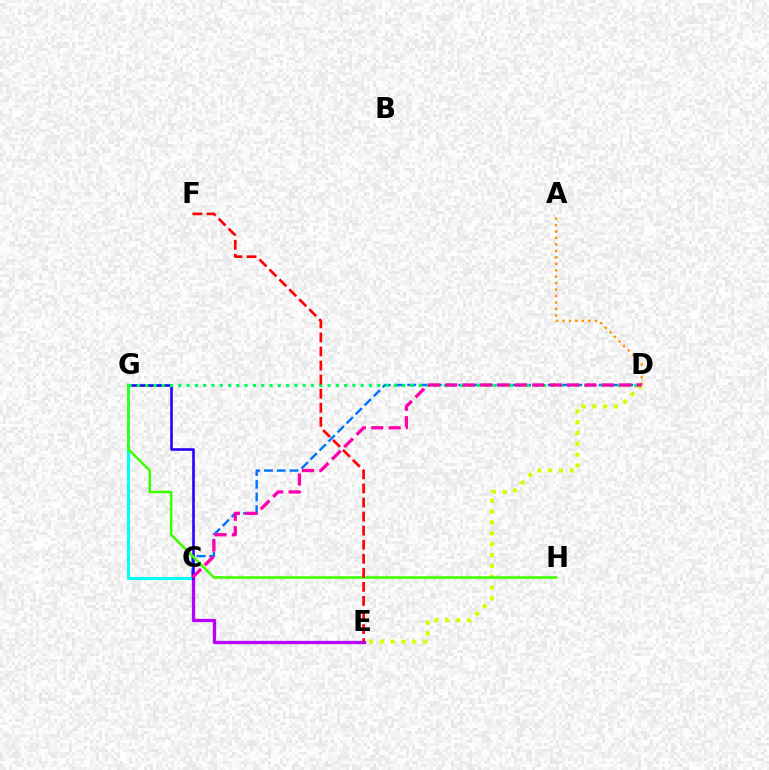{('A', 'D'): [{'color': '#ff9400', 'line_style': 'dotted', 'thickness': 1.75}], ('C', 'D'): [{'color': '#0074ff', 'line_style': 'dashed', 'thickness': 1.73}, {'color': '#ff00ac', 'line_style': 'dashed', 'thickness': 2.36}], ('D', 'E'): [{'color': '#d1ff00', 'line_style': 'dotted', 'thickness': 2.94}], ('C', 'G'): [{'color': '#00fff6', 'line_style': 'solid', 'thickness': 2.19}, {'color': '#2500ff', 'line_style': 'solid', 'thickness': 1.87}], ('C', 'E'): [{'color': '#b900ff', 'line_style': 'solid', 'thickness': 2.36}], ('G', 'H'): [{'color': '#3dff00', 'line_style': 'solid', 'thickness': 1.84}], ('D', 'G'): [{'color': '#00ff5c', 'line_style': 'dotted', 'thickness': 2.25}], ('E', 'F'): [{'color': '#ff0000', 'line_style': 'dashed', 'thickness': 1.91}]}